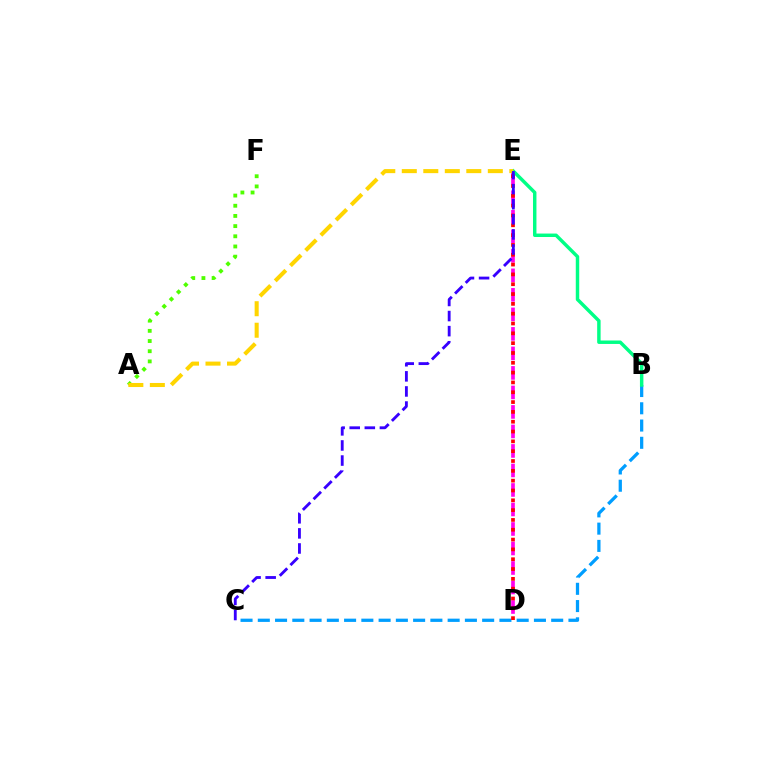{('D', 'E'): [{'color': '#ff00ed', 'line_style': 'dashed', 'thickness': 2.65}, {'color': '#ff0000', 'line_style': 'dotted', 'thickness': 2.67}], ('B', 'C'): [{'color': '#009eff', 'line_style': 'dashed', 'thickness': 2.34}], ('B', 'E'): [{'color': '#00ff86', 'line_style': 'solid', 'thickness': 2.48}], ('A', 'F'): [{'color': '#4fff00', 'line_style': 'dotted', 'thickness': 2.77}], ('A', 'E'): [{'color': '#ffd500', 'line_style': 'dashed', 'thickness': 2.92}], ('C', 'E'): [{'color': '#3700ff', 'line_style': 'dashed', 'thickness': 2.05}]}